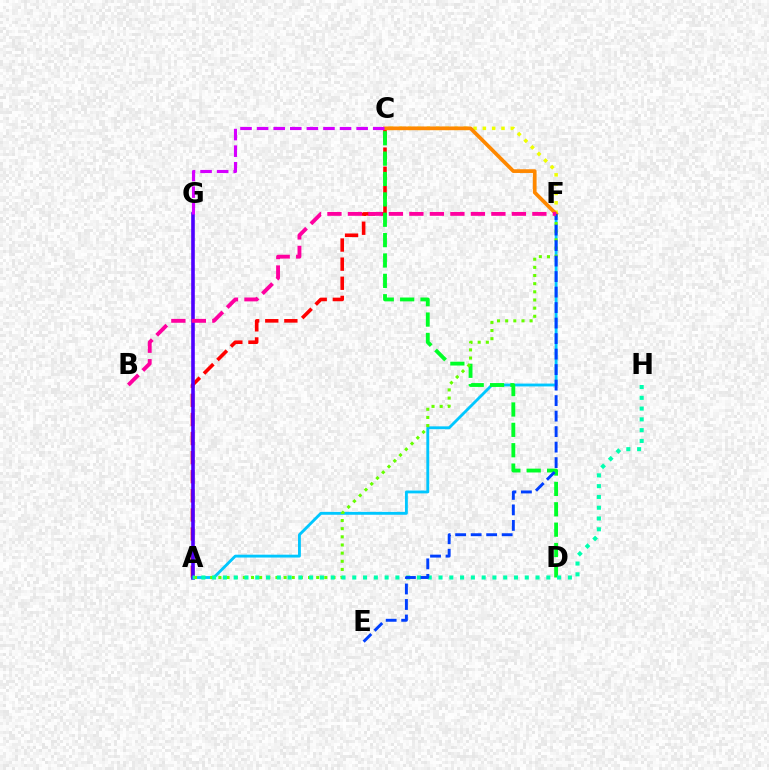{('A', 'C'): [{'color': '#ff0000', 'line_style': 'dashed', 'thickness': 2.6}], ('A', 'F'): [{'color': '#00c7ff', 'line_style': 'solid', 'thickness': 2.06}, {'color': '#66ff00', 'line_style': 'dotted', 'thickness': 2.21}], ('C', 'F'): [{'color': '#eeff00', 'line_style': 'dotted', 'thickness': 2.53}, {'color': '#ff8800', 'line_style': 'solid', 'thickness': 2.68}], ('A', 'G'): [{'color': '#4f00ff', 'line_style': 'solid', 'thickness': 2.6}], ('C', 'D'): [{'color': '#00ff27', 'line_style': 'dashed', 'thickness': 2.77}], ('A', 'H'): [{'color': '#00ffaf', 'line_style': 'dotted', 'thickness': 2.93}], ('E', 'F'): [{'color': '#003fff', 'line_style': 'dashed', 'thickness': 2.11}], ('B', 'F'): [{'color': '#ff00a0', 'line_style': 'dashed', 'thickness': 2.78}], ('C', 'G'): [{'color': '#d600ff', 'line_style': 'dashed', 'thickness': 2.25}]}